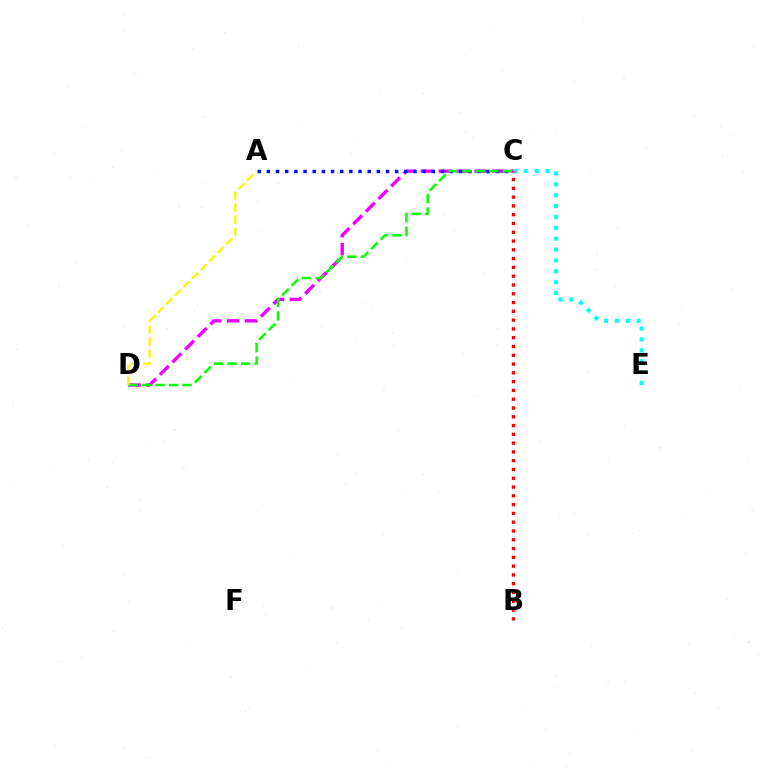{('C', 'D'): [{'color': '#ee00ff', 'line_style': 'dashed', 'thickness': 2.43}, {'color': '#08ff00', 'line_style': 'dashed', 'thickness': 1.83}], ('C', 'E'): [{'color': '#00fff6', 'line_style': 'dotted', 'thickness': 2.95}], ('B', 'C'): [{'color': '#ff0000', 'line_style': 'dotted', 'thickness': 2.39}], ('A', 'C'): [{'color': '#0010ff', 'line_style': 'dotted', 'thickness': 2.49}], ('A', 'D'): [{'color': '#fcf500', 'line_style': 'dashed', 'thickness': 1.64}]}